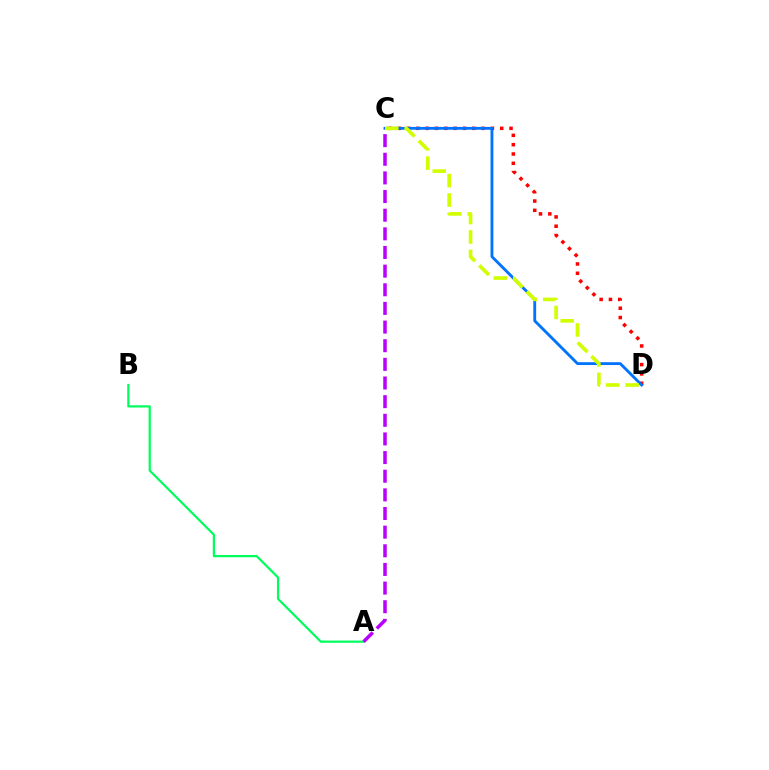{('C', 'D'): [{'color': '#ff0000', 'line_style': 'dotted', 'thickness': 2.53}, {'color': '#0074ff', 'line_style': 'solid', 'thickness': 2.05}, {'color': '#d1ff00', 'line_style': 'dashed', 'thickness': 2.64}], ('A', 'B'): [{'color': '#00ff5c', 'line_style': 'solid', 'thickness': 1.6}], ('A', 'C'): [{'color': '#b900ff', 'line_style': 'dashed', 'thickness': 2.53}]}